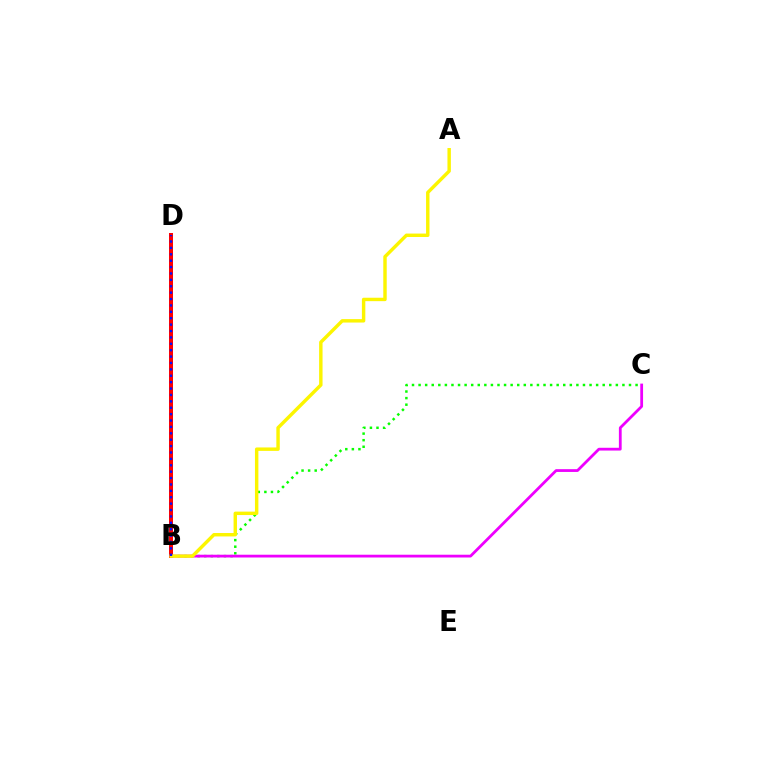{('B', 'D'): [{'color': '#00fff6', 'line_style': 'solid', 'thickness': 2.14}, {'color': '#ff0000', 'line_style': 'solid', 'thickness': 2.89}, {'color': '#0010ff', 'line_style': 'dotted', 'thickness': 1.74}], ('B', 'C'): [{'color': '#08ff00', 'line_style': 'dotted', 'thickness': 1.79}, {'color': '#ee00ff', 'line_style': 'solid', 'thickness': 2.0}], ('A', 'B'): [{'color': '#fcf500', 'line_style': 'solid', 'thickness': 2.46}]}